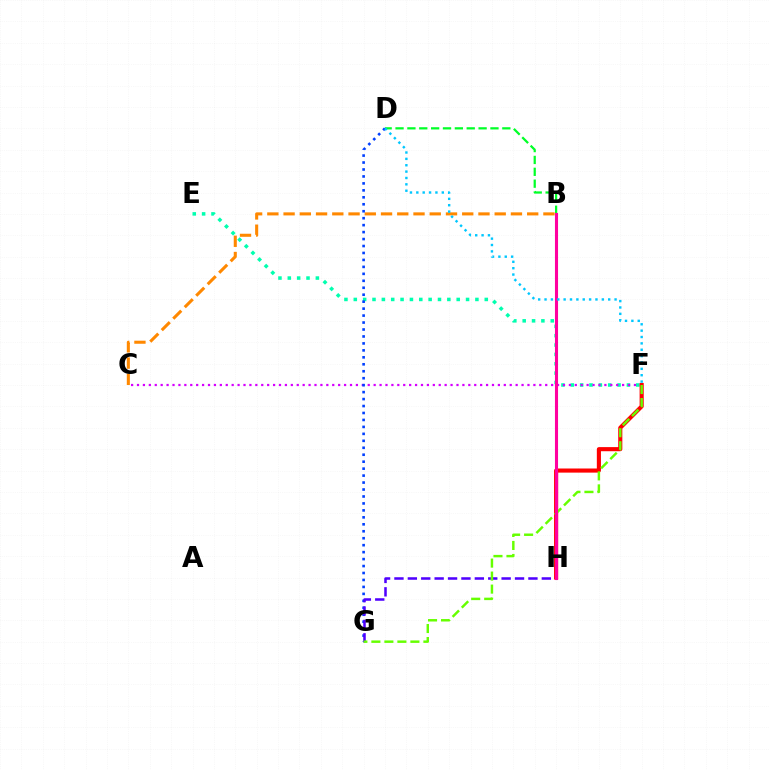{('B', 'D'): [{'color': '#00ff27', 'line_style': 'dashed', 'thickness': 1.61}], ('B', 'H'): [{'color': '#eeff00', 'line_style': 'dashed', 'thickness': 2.07}, {'color': '#ff00a0', 'line_style': 'solid', 'thickness': 2.22}], ('B', 'C'): [{'color': '#ff8800', 'line_style': 'dashed', 'thickness': 2.21}], ('E', 'F'): [{'color': '#00ffaf', 'line_style': 'dotted', 'thickness': 2.54}], ('C', 'F'): [{'color': '#d600ff', 'line_style': 'dotted', 'thickness': 1.61}], ('D', 'G'): [{'color': '#003fff', 'line_style': 'dotted', 'thickness': 1.89}], ('G', 'H'): [{'color': '#4f00ff', 'line_style': 'dashed', 'thickness': 1.82}], ('F', 'H'): [{'color': '#ff0000', 'line_style': 'solid', 'thickness': 2.96}], ('F', 'G'): [{'color': '#66ff00', 'line_style': 'dashed', 'thickness': 1.77}], ('D', 'F'): [{'color': '#00c7ff', 'line_style': 'dotted', 'thickness': 1.73}]}